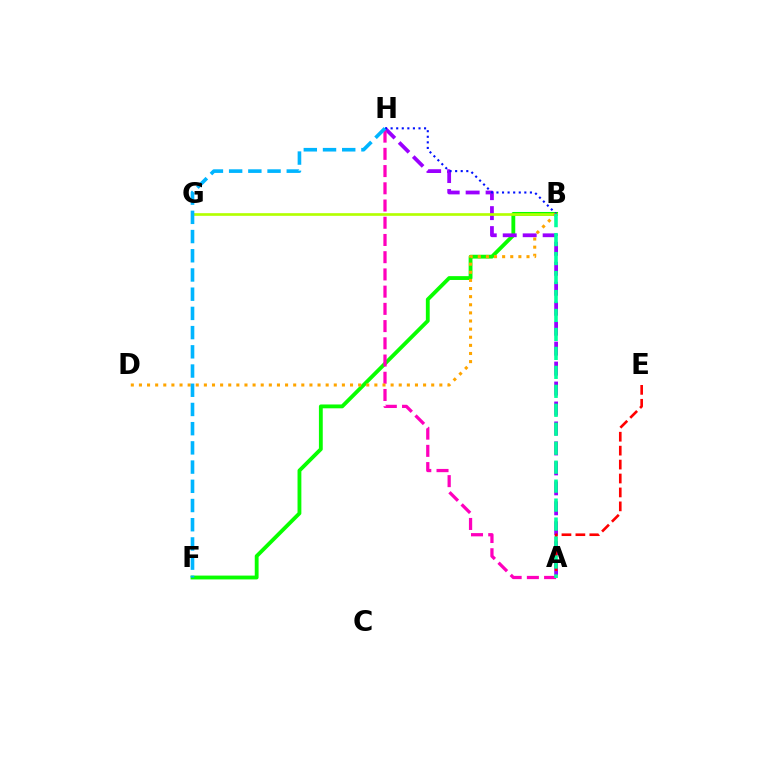{('B', 'F'): [{'color': '#08ff00', 'line_style': 'solid', 'thickness': 2.76}], ('A', 'H'): [{'color': '#9b00ff', 'line_style': 'dashed', 'thickness': 2.71}, {'color': '#ff00bd', 'line_style': 'dashed', 'thickness': 2.34}], ('B', 'G'): [{'color': '#b3ff00', 'line_style': 'solid', 'thickness': 1.92}], ('B', 'H'): [{'color': '#0010ff', 'line_style': 'dotted', 'thickness': 1.51}], ('B', 'D'): [{'color': '#ffa500', 'line_style': 'dotted', 'thickness': 2.21}], ('A', 'E'): [{'color': '#ff0000', 'line_style': 'dashed', 'thickness': 1.89}], ('A', 'B'): [{'color': '#00ff9d', 'line_style': 'dashed', 'thickness': 2.58}], ('F', 'H'): [{'color': '#00b5ff', 'line_style': 'dashed', 'thickness': 2.61}]}